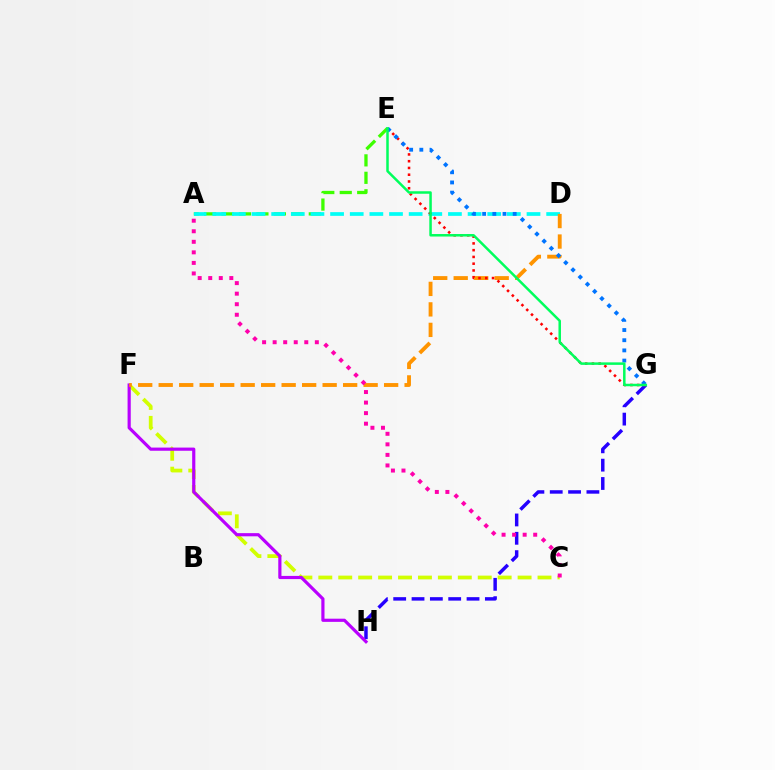{('A', 'E'): [{'color': '#3dff00', 'line_style': 'dashed', 'thickness': 2.37}], ('G', 'H'): [{'color': '#2500ff', 'line_style': 'dashed', 'thickness': 2.49}], ('A', 'D'): [{'color': '#00fff6', 'line_style': 'dashed', 'thickness': 2.67}], ('C', 'F'): [{'color': '#d1ff00', 'line_style': 'dashed', 'thickness': 2.71}], ('F', 'H'): [{'color': '#b900ff', 'line_style': 'solid', 'thickness': 2.28}], ('D', 'F'): [{'color': '#ff9400', 'line_style': 'dashed', 'thickness': 2.78}], ('E', 'G'): [{'color': '#ff0000', 'line_style': 'dotted', 'thickness': 1.84}, {'color': '#0074ff', 'line_style': 'dotted', 'thickness': 2.77}, {'color': '#00ff5c', 'line_style': 'solid', 'thickness': 1.8}], ('A', 'C'): [{'color': '#ff00ac', 'line_style': 'dotted', 'thickness': 2.87}]}